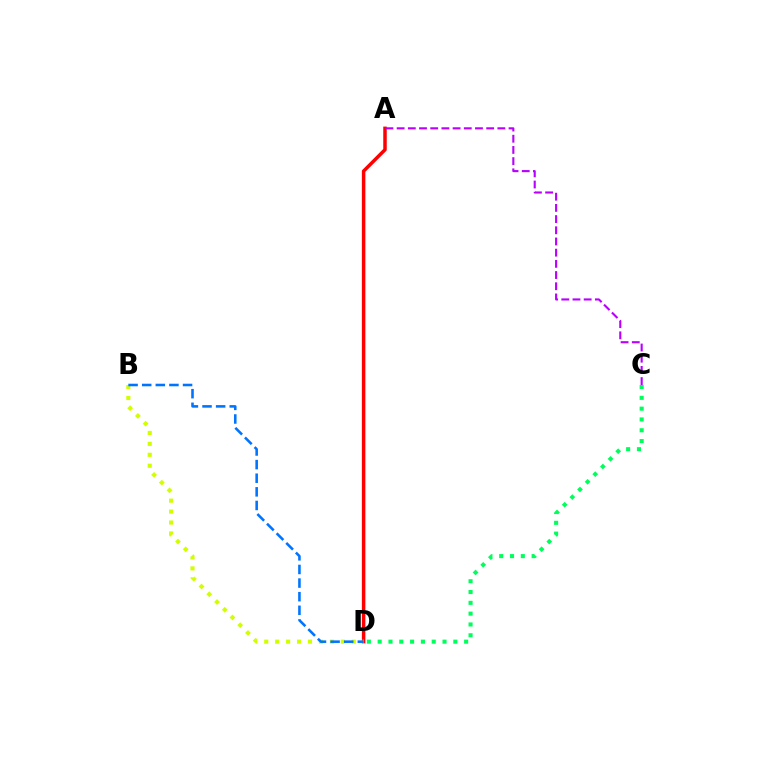{('A', 'D'): [{'color': '#ff0000', 'line_style': 'solid', 'thickness': 2.51}], ('B', 'D'): [{'color': '#d1ff00', 'line_style': 'dotted', 'thickness': 2.97}, {'color': '#0074ff', 'line_style': 'dashed', 'thickness': 1.85}], ('C', 'D'): [{'color': '#00ff5c', 'line_style': 'dotted', 'thickness': 2.94}], ('A', 'C'): [{'color': '#b900ff', 'line_style': 'dashed', 'thickness': 1.52}]}